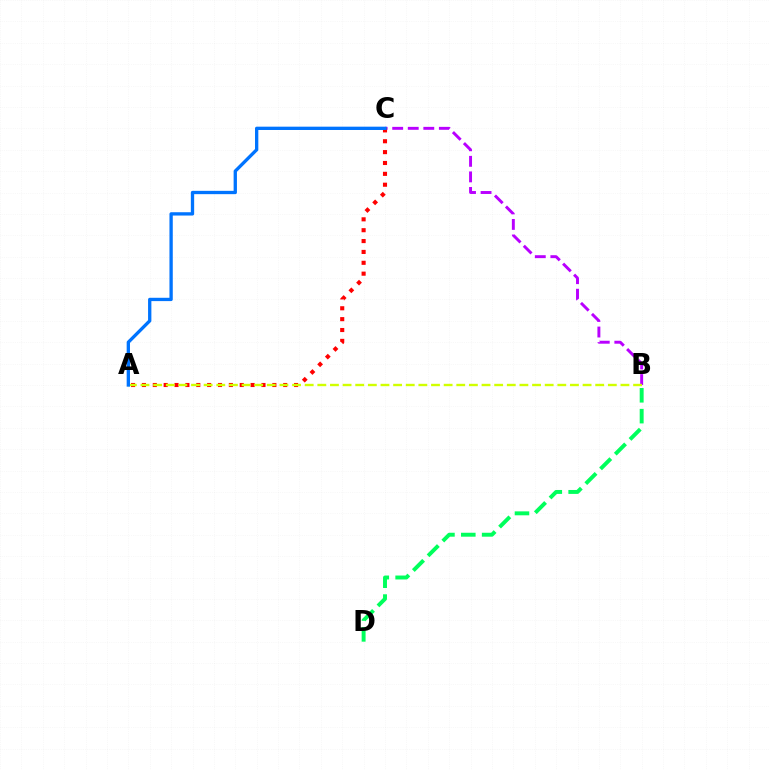{('B', 'C'): [{'color': '#b900ff', 'line_style': 'dashed', 'thickness': 2.11}], ('B', 'D'): [{'color': '#00ff5c', 'line_style': 'dashed', 'thickness': 2.83}], ('A', 'C'): [{'color': '#ff0000', 'line_style': 'dotted', 'thickness': 2.95}, {'color': '#0074ff', 'line_style': 'solid', 'thickness': 2.39}], ('A', 'B'): [{'color': '#d1ff00', 'line_style': 'dashed', 'thickness': 1.72}]}